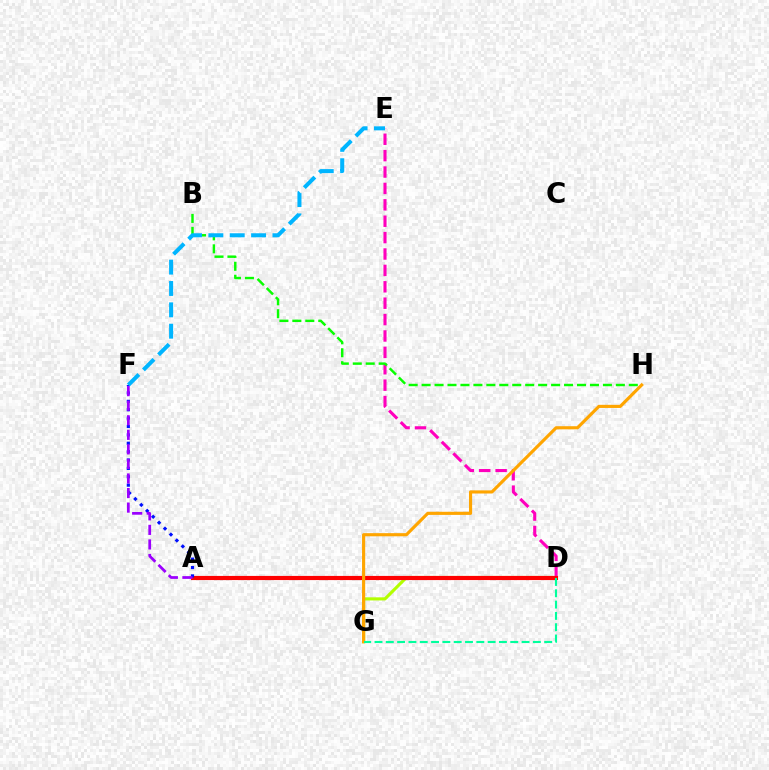{('D', 'E'): [{'color': '#ff00bd', 'line_style': 'dashed', 'thickness': 2.23}], ('D', 'G'): [{'color': '#b3ff00', 'line_style': 'solid', 'thickness': 2.24}, {'color': '#00ff9d', 'line_style': 'dashed', 'thickness': 1.54}], ('B', 'H'): [{'color': '#08ff00', 'line_style': 'dashed', 'thickness': 1.76}], ('A', 'D'): [{'color': '#ff0000', 'line_style': 'solid', 'thickness': 2.99}], ('A', 'F'): [{'color': '#0010ff', 'line_style': 'dotted', 'thickness': 2.28}, {'color': '#9b00ff', 'line_style': 'dashed', 'thickness': 1.98}], ('G', 'H'): [{'color': '#ffa500', 'line_style': 'solid', 'thickness': 2.26}], ('E', 'F'): [{'color': '#00b5ff', 'line_style': 'dashed', 'thickness': 2.9}]}